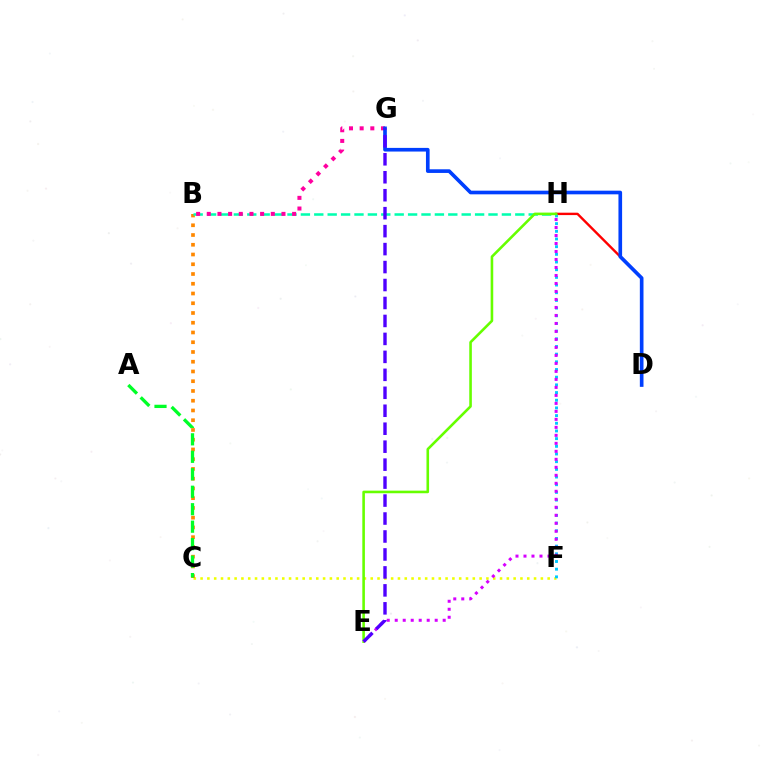{('C', 'F'): [{'color': '#eeff00', 'line_style': 'dotted', 'thickness': 1.85}], ('D', 'H'): [{'color': '#ff0000', 'line_style': 'solid', 'thickness': 1.72}], ('F', 'H'): [{'color': '#00c7ff', 'line_style': 'dotted', 'thickness': 2.09}], ('B', 'C'): [{'color': '#ff8800', 'line_style': 'dotted', 'thickness': 2.65}], ('B', 'H'): [{'color': '#00ffaf', 'line_style': 'dashed', 'thickness': 1.82}], ('E', 'H'): [{'color': '#66ff00', 'line_style': 'solid', 'thickness': 1.87}, {'color': '#d600ff', 'line_style': 'dotted', 'thickness': 2.17}], ('A', 'C'): [{'color': '#00ff27', 'line_style': 'dashed', 'thickness': 2.37}], ('B', 'G'): [{'color': '#ff00a0', 'line_style': 'dotted', 'thickness': 2.9}], ('D', 'G'): [{'color': '#003fff', 'line_style': 'solid', 'thickness': 2.63}], ('E', 'G'): [{'color': '#4f00ff', 'line_style': 'dashed', 'thickness': 2.44}]}